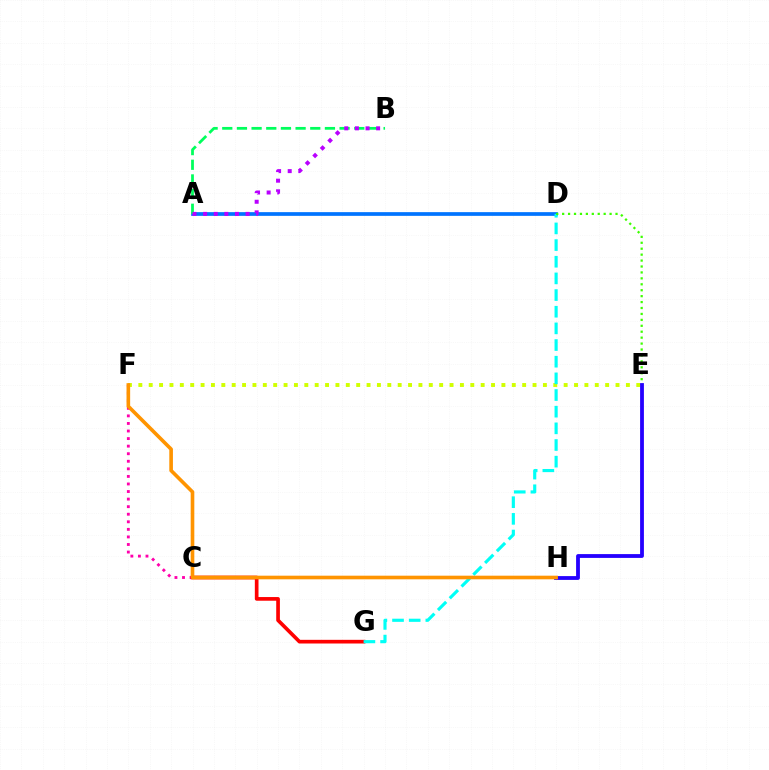{('A', 'D'): [{'color': '#0074ff', 'line_style': 'solid', 'thickness': 2.67}], ('A', 'B'): [{'color': '#00ff5c', 'line_style': 'dashed', 'thickness': 1.99}, {'color': '#b900ff', 'line_style': 'dotted', 'thickness': 2.88}], ('C', 'F'): [{'color': '#ff00ac', 'line_style': 'dotted', 'thickness': 2.06}], ('E', 'F'): [{'color': '#d1ff00', 'line_style': 'dotted', 'thickness': 2.82}], ('C', 'G'): [{'color': '#ff0000', 'line_style': 'solid', 'thickness': 2.65}], ('D', 'G'): [{'color': '#00fff6', 'line_style': 'dashed', 'thickness': 2.26}], ('D', 'E'): [{'color': '#3dff00', 'line_style': 'dotted', 'thickness': 1.61}], ('E', 'H'): [{'color': '#2500ff', 'line_style': 'solid', 'thickness': 2.74}], ('F', 'H'): [{'color': '#ff9400', 'line_style': 'solid', 'thickness': 2.61}]}